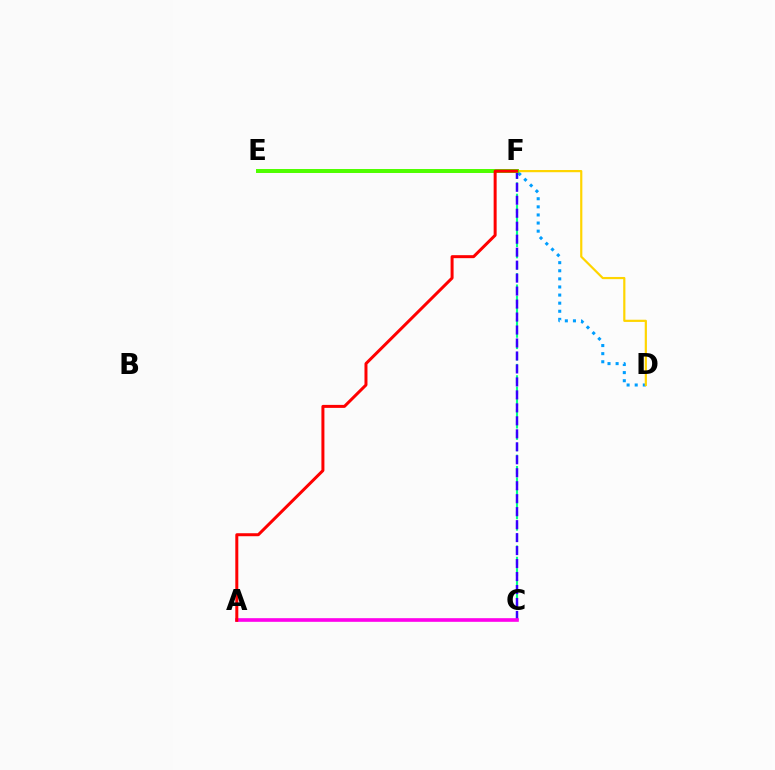{('D', 'F'): [{'color': '#009eff', 'line_style': 'dotted', 'thickness': 2.2}, {'color': '#ffd500', 'line_style': 'solid', 'thickness': 1.58}], ('C', 'F'): [{'color': '#00ff86', 'line_style': 'dashed', 'thickness': 1.54}, {'color': '#3700ff', 'line_style': 'dashed', 'thickness': 1.76}], ('E', 'F'): [{'color': '#4fff00', 'line_style': 'solid', 'thickness': 2.86}], ('A', 'C'): [{'color': '#ff00ed', 'line_style': 'solid', 'thickness': 2.62}], ('A', 'F'): [{'color': '#ff0000', 'line_style': 'solid', 'thickness': 2.16}]}